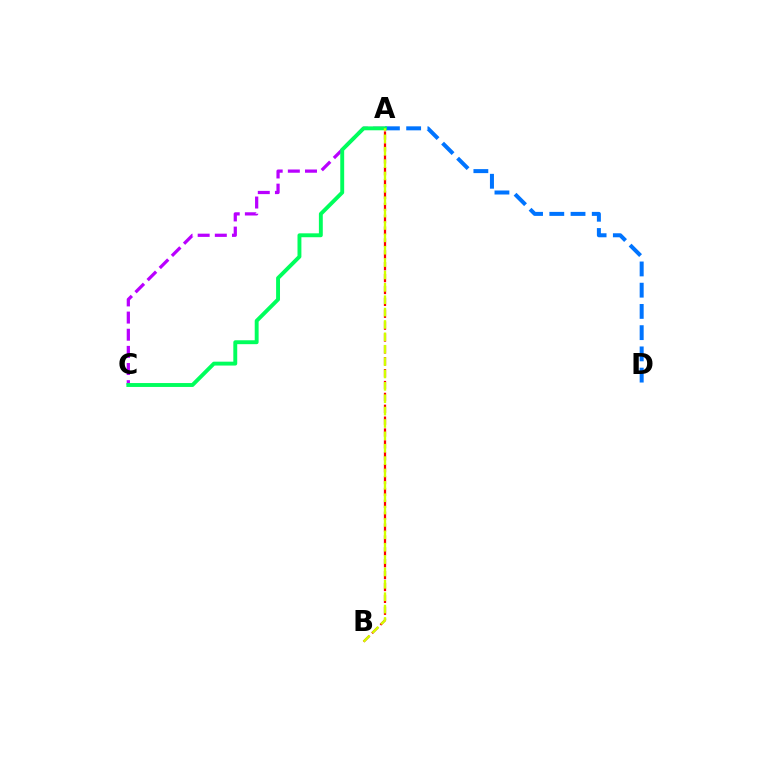{('A', 'D'): [{'color': '#0074ff', 'line_style': 'dashed', 'thickness': 2.88}], ('A', 'C'): [{'color': '#b900ff', 'line_style': 'dashed', 'thickness': 2.33}, {'color': '#00ff5c', 'line_style': 'solid', 'thickness': 2.81}], ('A', 'B'): [{'color': '#ff0000', 'line_style': 'dashed', 'thickness': 1.61}, {'color': '#d1ff00', 'line_style': 'dashed', 'thickness': 1.68}]}